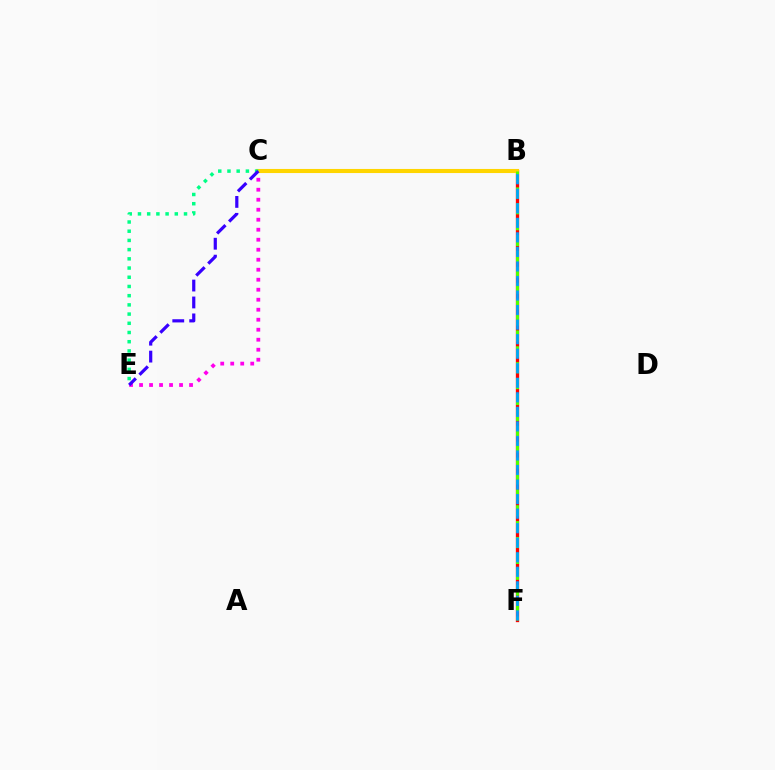{('C', 'E'): [{'color': '#ff00ed', 'line_style': 'dotted', 'thickness': 2.72}, {'color': '#00ff86', 'line_style': 'dotted', 'thickness': 2.5}, {'color': '#3700ff', 'line_style': 'dashed', 'thickness': 2.3}], ('B', 'F'): [{'color': '#ff0000', 'line_style': 'solid', 'thickness': 2.38}, {'color': '#4fff00', 'line_style': 'dashed', 'thickness': 2.16}, {'color': '#009eff', 'line_style': 'dashed', 'thickness': 1.98}], ('B', 'C'): [{'color': '#ffd500', 'line_style': 'solid', 'thickness': 2.95}]}